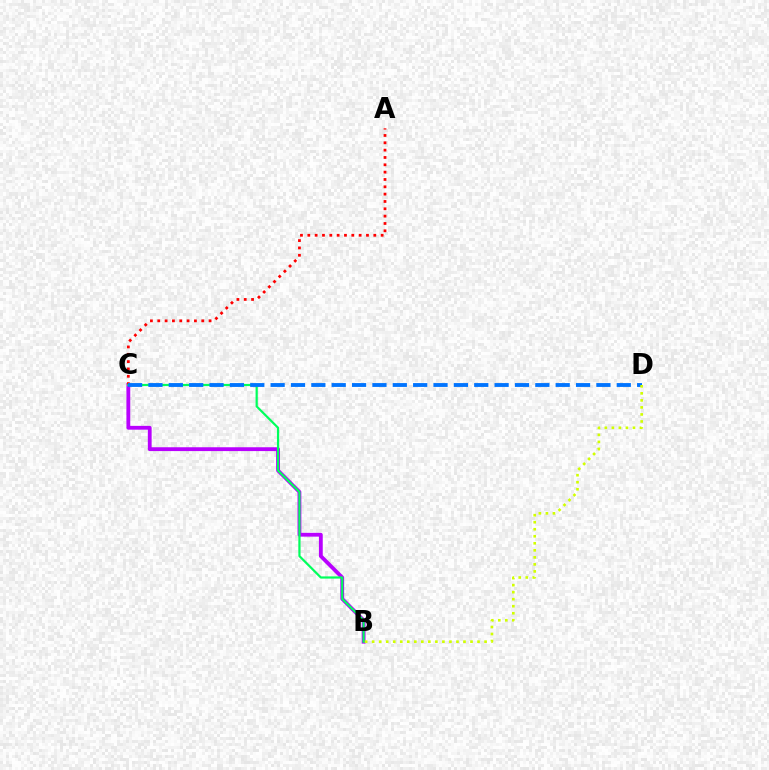{('B', 'C'): [{'color': '#b900ff', 'line_style': 'solid', 'thickness': 2.75}, {'color': '#00ff5c', 'line_style': 'solid', 'thickness': 1.59}], ('A', 'C'): [{'color': '#ff0000', 'line_style': 'dotted', 'thickness': 1.99}], ('C', 'D'): [{'color': '#0074ff', 'line_style': 'dashed', 'thickness': 2.77}], ('B', 'D'): [{'color': '#d1ff00', 'line_style': 'dotted', 'thickness': 1.91}]}